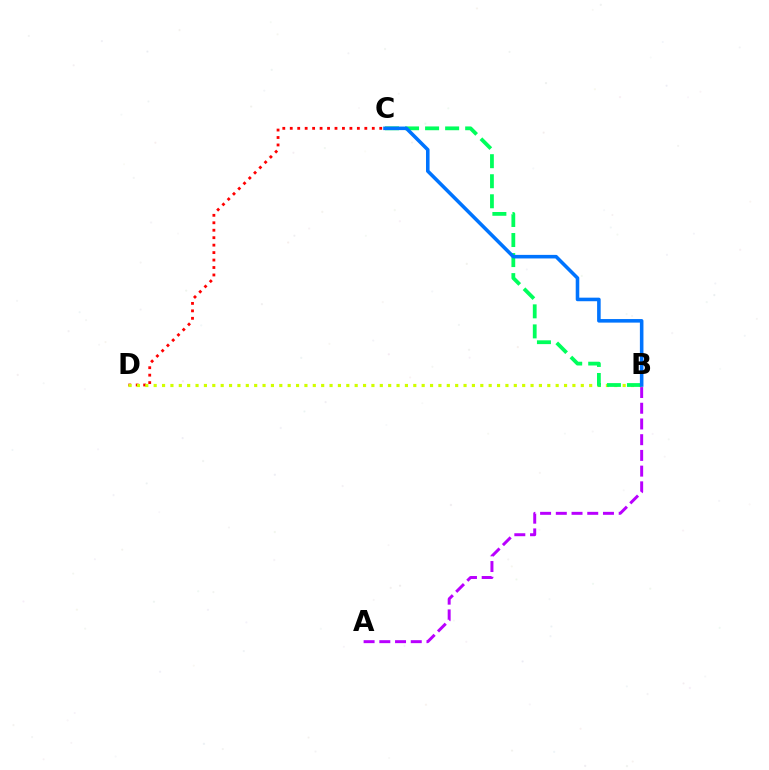{('A', 'B'): [{'color': '#b900ff', 'line_style': 'dashed', 'thickness': 2.14}], ('C', 'D'): [{'color': '#ff0000', 'line_style': 'dotted', 'thickness': 2.03}], ('B', 'D'): [{'color': '#d1ff00', 'line_style': 'dotted', 'thickness': 2.28}], ('B', 'C'): [{'color': '#00ff5c', 'line_style': 'dashed', 'thickness': 2.72}, {'color': '#0074ff', 'line_style': 'solid', 'thickness': 2.57}]}